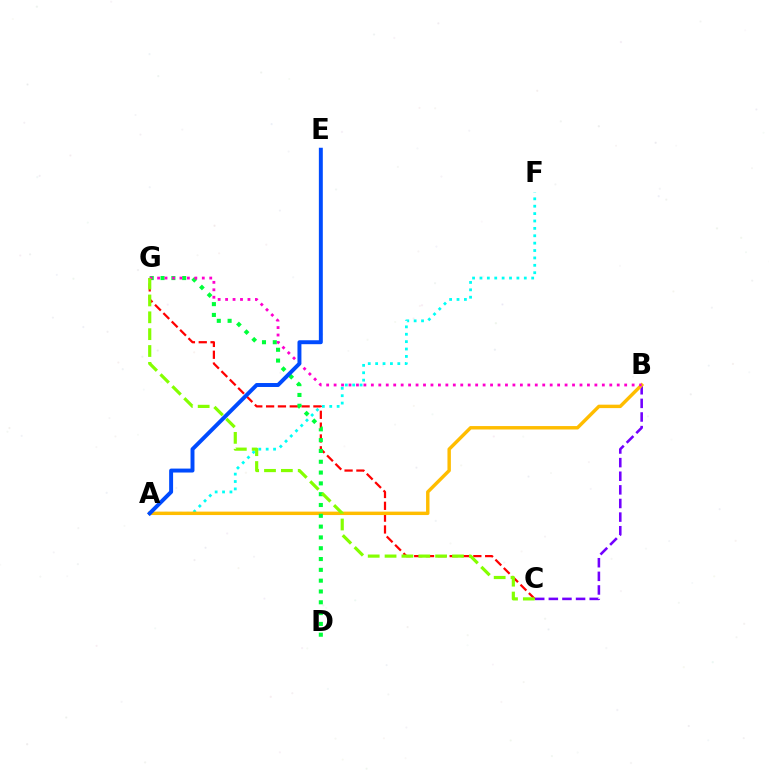{('B', 'C'): [{'color': '#7200ff', 'line_style': 'dashed', 'thickness': 1.85}], ('A', 'F'): [{'color': '#00fff6', 'line_style': 'dotted', 'thickness': 2.01}], ('C', 'G'): [{'color': '#ff0000', 'line_style': 'dashed', 'thickness': 1.61}, {'color': '#84ff00', 'line_style': 'dashed', 'thickness': 2.29}], ('A', 'B'): [{'color': '#ffbd00', 'line_style': 'solid', 'thickness': 2.47}], ('D', 'G'): [{'color': '#00ff39', 'line_style': 'dotted', 'thickness': 2.94}], ('B', 'G'): [{'color': '#ff00cf', 'line_style': 'dotted', 'thickness': 2.02}], ('A', 'E'): [{'color': '#004bff', 'line_style': 'solid', 'thickness': 2.84}]}